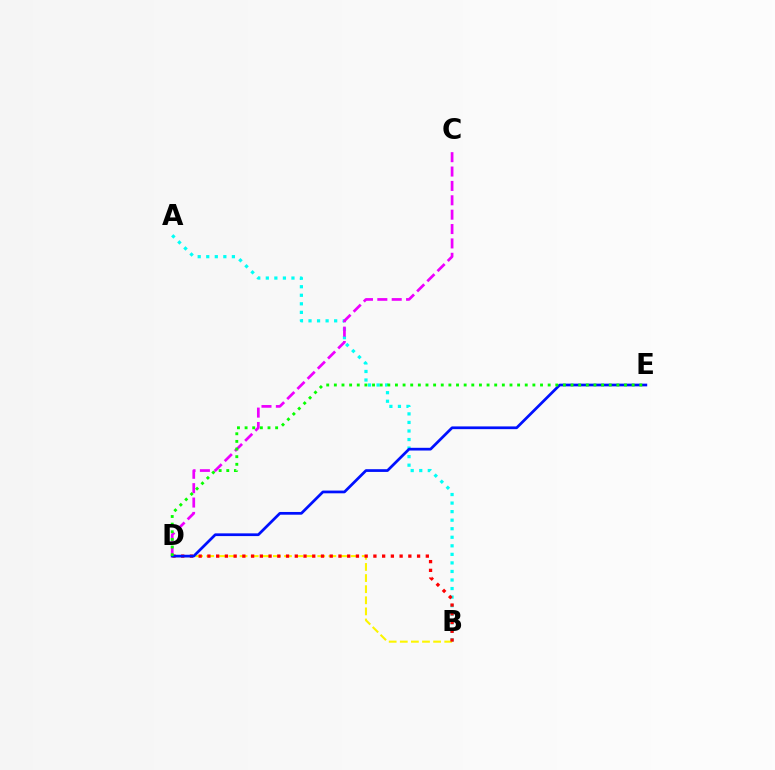{('A', 'B'): [{'color': '#00fff6', 'line_style': 'dotted', 'thickness': 2.32}], ('B', 'D'): [{'color': '#fcf500', 'line_style': 'dashed', 'thickness': 1.51}, {'color': '#ff0000', 'line_style': 'dotted', 'thickness': 2.37}], ('C', 'D'): [{'color': '#ee00ff', 'line_style': 'dashed', 'thickness': 1.95}], ('D', 'E'): [{'color': '#0010ff', 'line_style': 'solid', 'thickness': 1.97}, {'color': '#08ff00', 'line_style': 'dotted', 'thickness': 2.07}]}